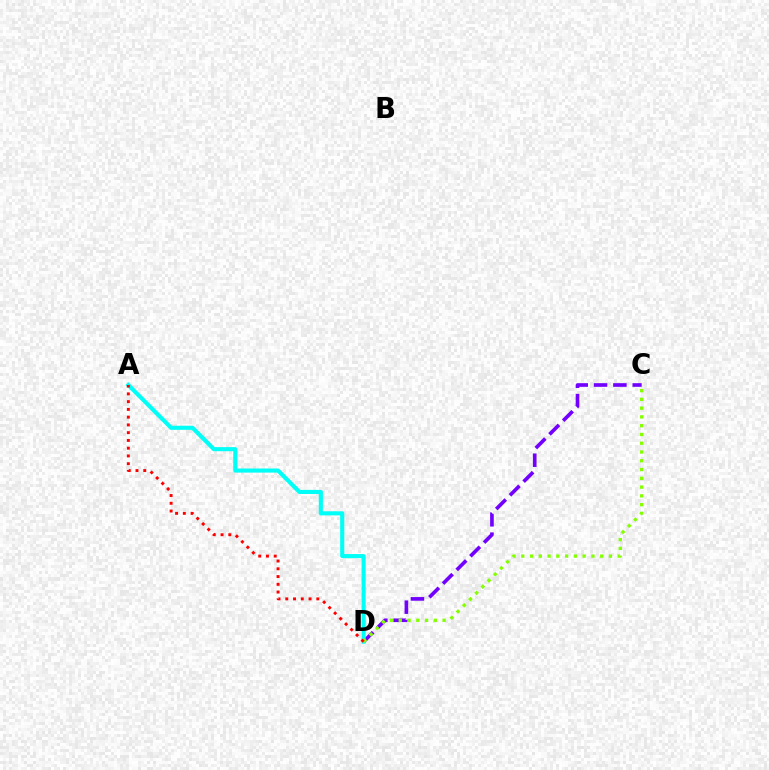{('C', 'D'): [{'color': '#7200ff', 'line_style': 'dashed', 'thickness': 2.63}, {'color': '#84ff00', 'line_style': 'dotted', 'thickness': 2.38}], ('A', 'D'): [{'color': '#00fff6', 'line_style': 'solid', 'thickness': 2.96}, {'color': '#ff0000', 'line_style': 'dotted', 'thickness': 2.11}]}